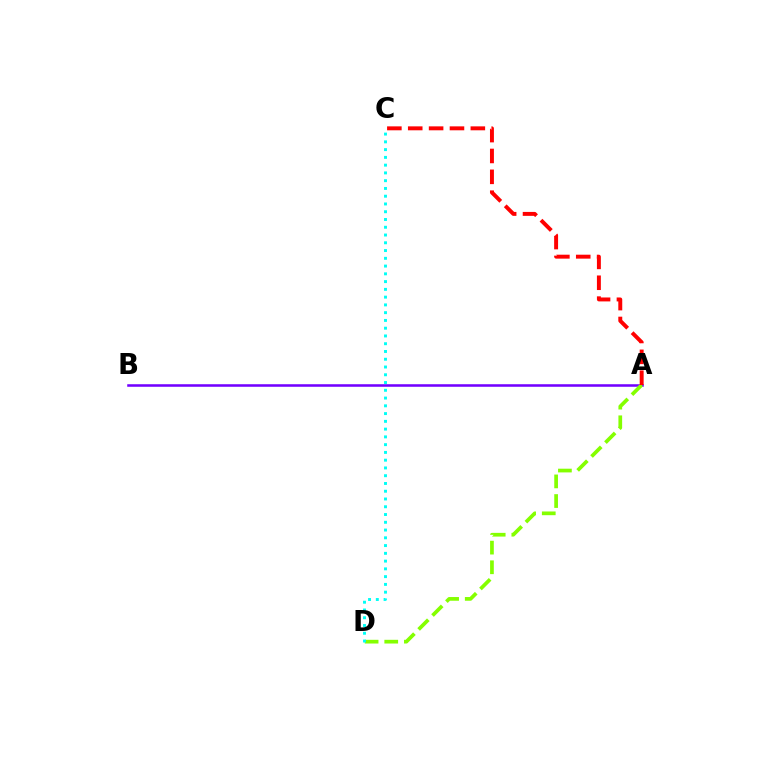{('A', 'B'): [{'color': '#7200ff', 'line_style': 'solid', 'thickness': 1.84}], ('A', 'D'): [{'color': '#84ff00', 'line_style': 'dashed', 'thickness': 2.67}], ('A', 'C'): [{'color': '#ff0000', 'line_style': 'dashed', 'thickness': 2.83}], ('C', 'D'): [{'color': '#00fff6', 'line_style': 'dotted', 'thickness': 2.11}]}